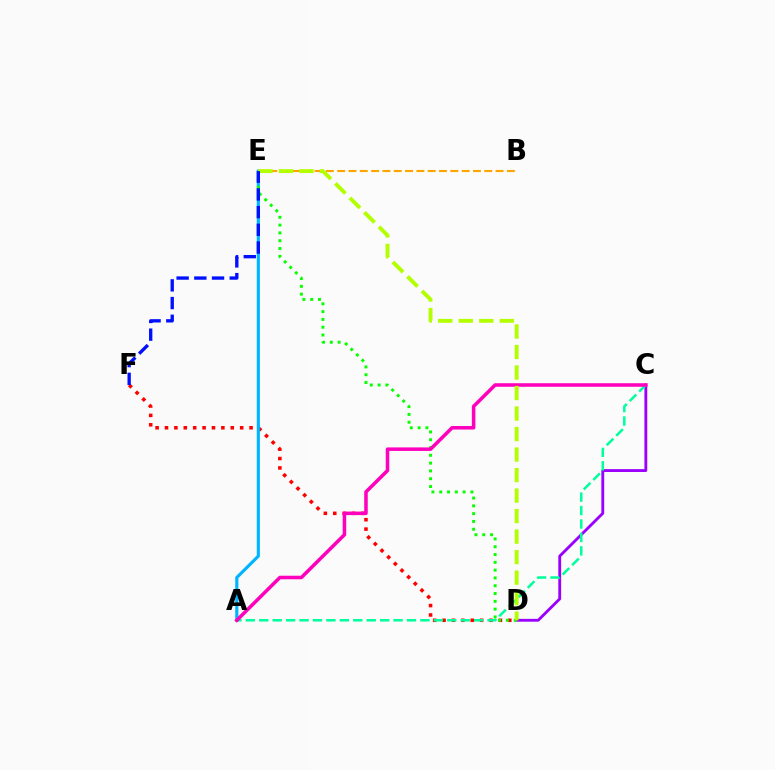{('D', 'F'): [{'color': '#ff0000', 'line_style': 'dotted', 'thickness': 2.55}], ('A', 'E'): [{'color': '#00b5ff', 'line_style': 'solid', 'thickness': 2.27}], ('C', 'D'): [{'color': '#9b00ff', 'line_style': 'solid', 'thickness': 2.05}], ('A', 'C'): [{'color': '#00ff9d', 'line_style': 'dashed', 'thickness': 1.82}, {'color': '#ff00bd', 'line_style': 'solid', 'thickness': 2.54}], ('D', 'E'): [{'color': '#08ff00', 'line_style': 'dotted', 'thickness': 2.12}, {'color': '#b3ff00', 'line_style': 'dashed', 'thickness': 2.79}], ('B', 'E'): [{'color': '#ffa500', 'line_style': 'dashed', 'thickness': 1.54}], ('E', 'F'): [{'color': '#0010ff', 'line_style': 'dashed', 'thickness': 2.41}]}